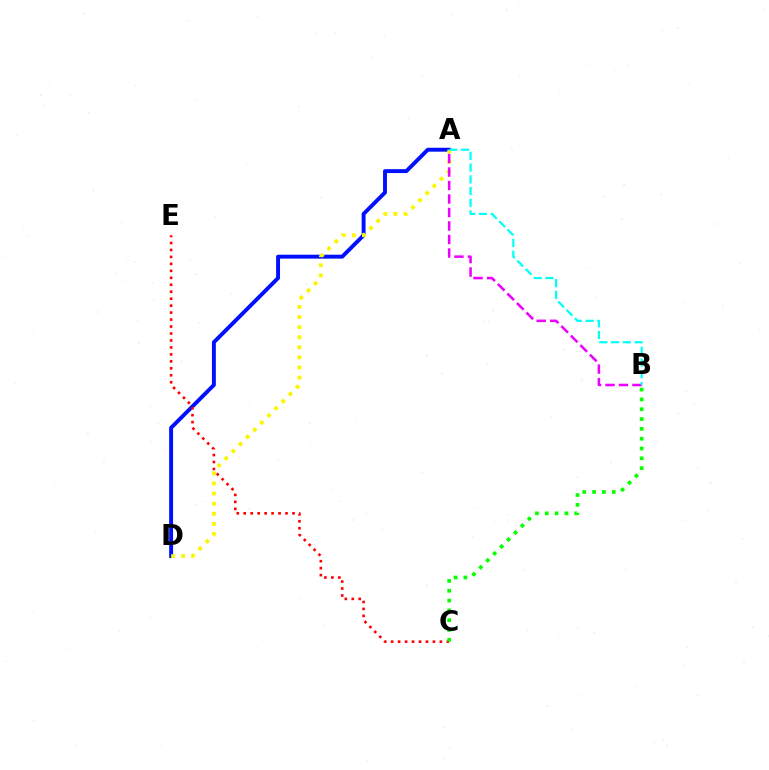{('A', 'D'): [{'color': '#0010ff', 'line_style': 'solid', 'thickness': 2.82}, {'color': '#fcf500', 'line_style': 'dotted', 'thickness': 2.74}], ('C', 'E'): [{'color': '#ff0000', 'line_style': 'dotted', 'thickness': 1.89}], ('A', 'B'): [{'color': '#ee00ff', 'line_style': 'dashed', 'thickness': 1.83}, {'color': '#00fff6', 'line_style': 'dashed', 'thickness': 1.59}], ('B', 'C'): [{'color': '#08ff00', 'line_style': 'dotted', 'thickness': 2.67}]}